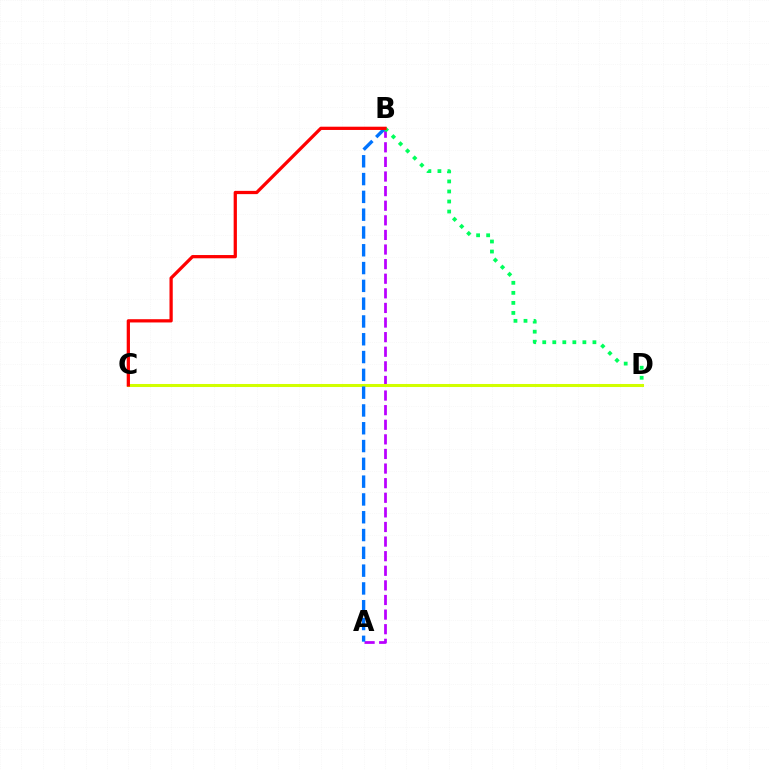{('A', 'B'): [{'color': '#b900ff', 'line_style': 'dashed', 'thickness': 1.98}, {'color': '#0074ff', 'line_style': 'dashed', 'thickness': 2.42}], ('C', 'D'): [{'color': '#d1ff00', 'line_style': 'solid', 'thickness': 2.19}], ('B', 'D'): [{'color': '#00ff5c', 'line_style': 'dotted', 'thickness': 2.73}], ('B', 'C'): [{'color': '#ff0000', 'line_style': 'solid', 'thickness': 2.34}]}